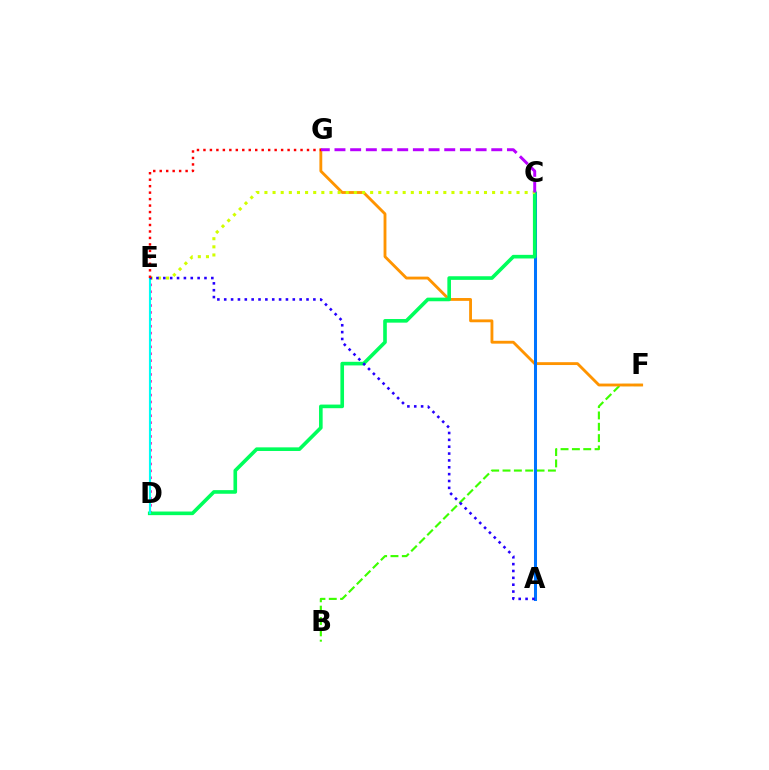{('D', 'E'): [{'color': '#ff00ac', 'line_style': 'dotted', 'thickness': 1.87}, {'color': '#00fff6', 'line_style': 'solid', 'thickness': 1.54}], ('B', 'F'): [{'color': '#3dff00', 'line_style': 'dashed', 'thickness': 1.54}], ('F', 'G'): [{'color': '#ff9400', 'line_style': 'solid', 'thickness': 2.05}], ('A', 'C'): [{'color': '#0074ff', 'line_style': 'solid', 'thickness': 2.18}], ('C', 'D'): [{'color': '#00ff5c', 'line_style': 'solid', 'thickness': 2.61}], ('C', 'E'): [{'color': '#d1ff00', 'line_style': 'dotted', 'thickness': 2.21}], ('A', 'E'): [{'color': '#2500ff', 'line_style': 'dotted', 'thickness': 1.86}], ('C', 'G'): [{'color': '#b900ff', 'line_style': 'dashed', 'thickness': 2.13}], ('E', 'G'): [{'color': '#ff0000', 'line_style': 'dotted', 'thickness': 1.76}]}